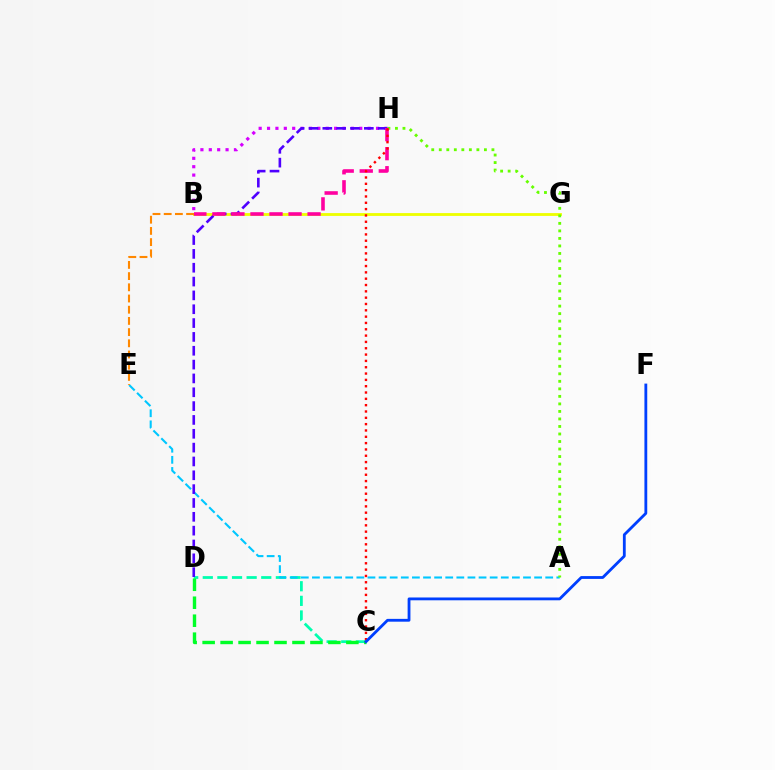{('B', 'H'): [{'color': '#d600ff', 'line_style': 'dotted', 'thickness': 2.28}, {'color': '#ff00a0', 'line_style': 'dashed', 'thickness': 2.59}], ('C', 'D'): [{'color': '#00ffaf', 'line_style': 'dashed', 'thickness': 1.99}, {'color': '#00ff27', 'line_style': 'dashed', 'thickness': 2.44}], ('A', 'E'): [{'color': '#00c7ff', 'line_style': 'dashed', 'thickness': 1.51}], ('B', 'G'): [{'color': '#eeff00', 'line_style': 'solid', 'thickness': 2.03}], ('D', 'H'): [{'color': '#4f00ff', 'line_style': 'dashed', 'thickness': 1.88}], ('A', 'H'): [{'color': '#66ff00', 'line_style': 'dotted', 'thickness': 2.04}], ('C', 'H'): [{'color': '#ff0000', 'line_style': 'dotted', 'thickness': 1.72}], ('B', 'E'): [{'color': '#ff8800', 'line_style': 'dashed', 'thickness': 1.52}], ('C', 'F'): [{'color': '#003fff', 'line_style': 'solid', 'thickness': 2.03}]}